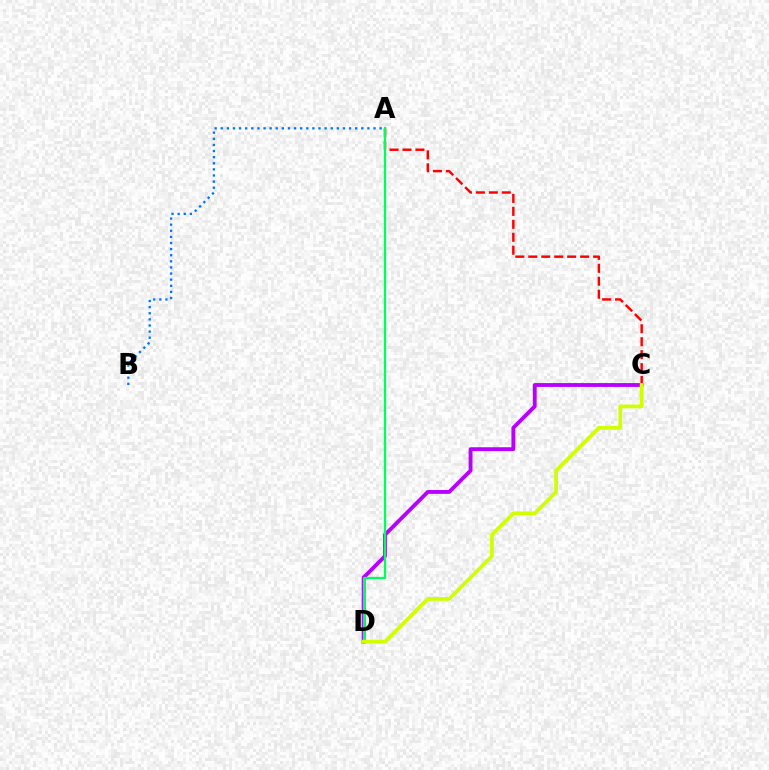{('C', 'D'): [{'color': '#b900ff', 'line_style': 'solid', 'thickness': 2.78}, {'color': '#d1ff00', 'line_style': 'solid', 'thickness': 2.71}], ('A', 'C'): [{'color': '#ff0000', 'line_style': 'dashed', 'thickness': 1.76}], ('A', 'B'): [{'color': '#0074ff', 'line_style': 'dotted', 'thickness': 1.66}], ('A', 'D'): [{'color': '#00ff5c', 'line_style': 'solid', 'thickness': 1.64}]}